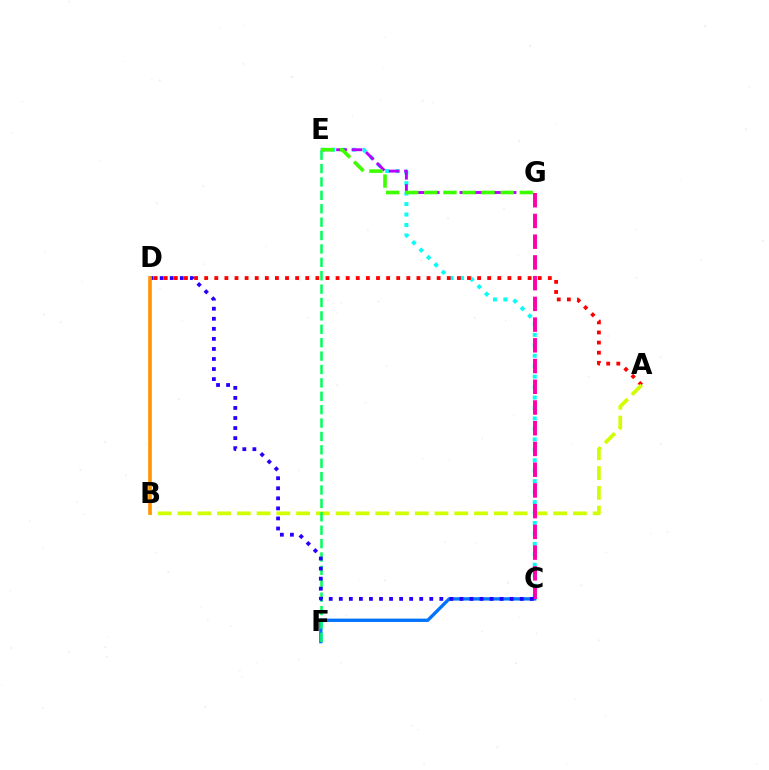{('C', 'E'): [{'color': '#00fff6', 'line_style': 'dotted', 'thickness': 2.84}], ('A', 'D'): [{'color': '#ff0000', 'line_style': 'dotted', 'thickness': 2.75}], ('A', 'B'): [{'color': '#d1ff00', 'line_style': 'dashed', 'thickness': 2.69}], ('C', 'F'): [{'color': '#0074ff', 'line_style': 'solid', 'thickness': 2.4}], ('C', 'G'): [{'color': '#ff00ac', 'line_style': 'dashed', 'thickness': 2.82}], ('E', 'G'): [{'color': '#b900ff', 'line_style': 'dashed', 'thickness': 2.09}, {'color': '#3dff00', 'line_style': 'dashed', 'thickness': 2.59}], ('E', 'F'): [{'color': '#00ff5c', 'line_style': 'dashed', 'thickness': 1.82}], ('C', 'D'): [{'color': '#2500ff', 'line_style': 'dotted', 'thickness': 2.73}], ('B', 'D'): [{'color': '#ff9400', 'line_style': 'solid', 'thickness': 2.6}]}